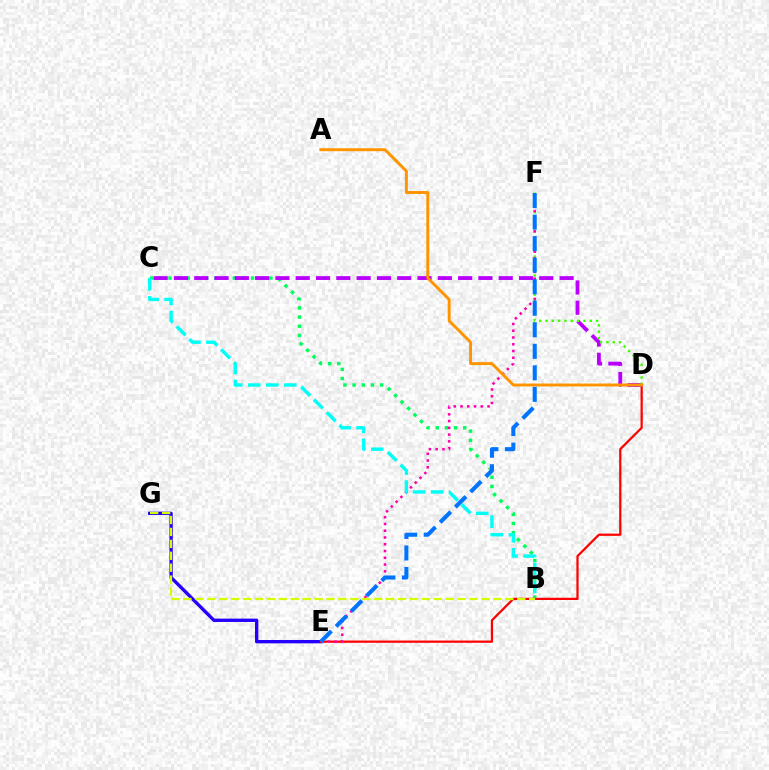{('E', 'G'): [{'color': '#2500ff', 'line_style': 'solid', 'thickness': 2.41}], ('B', 'C'): [{'color': '#00ff5c', 'line_style': 'dotted', 'thickness': 2.49}, {'color': '#00fff6', 'line_style': 'dashed', 'thickness': 2.45}], ('D', 'E'): [{'color': '#ff0000', 'line_style': 'solid', 'thickness': 1.61}], ('C', 'D'): [{'color': '#b900ff', 'line_style': 'dashed', 'thickness': 2.76}], ('D', 'F'): [{'color': '#3dff00', 'line_style': 'dotted', 'thickness': 1.72}], ('E', 'F'): [{'color': '#ff00ac', 'line_style': 'dotted', 'thickness': 1.84}, {'color': '#0074ff', 'line_style': 'dashed', 'thickness': 2.92}], ('B', 'G'): [{'color': '#d1ff00', 'line_style': 'dashed', 'thickness': 1.62}], ('A', 'D'): [{'color': '#ff9400', 'line_style': 'solid', 'thickness': 2.11}]}